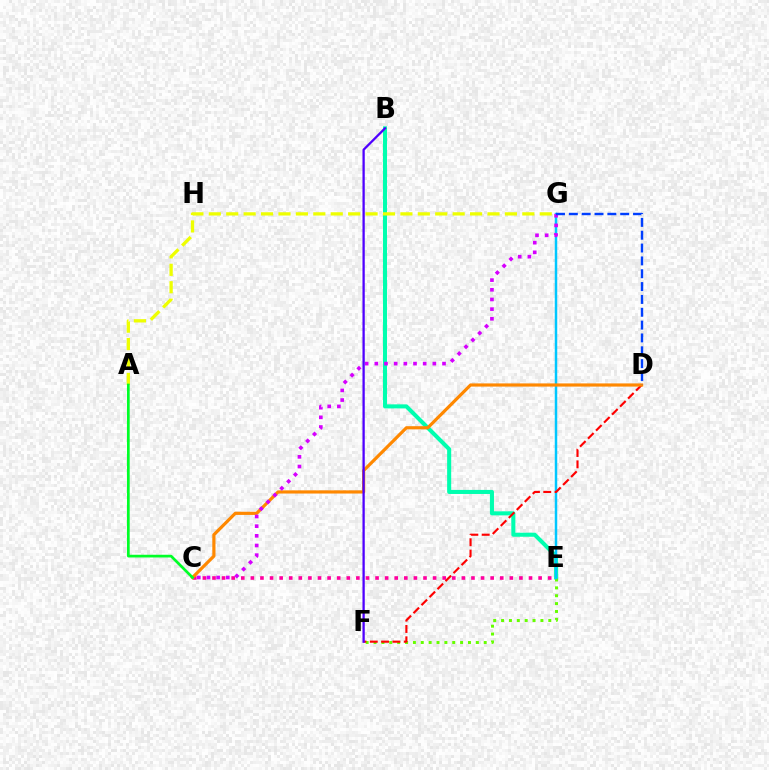{('B', 'E'): [{'color': '#00ffaf', 'line_style': 'solid', 'thickness': 2.92}], ('E', 'F'): [{'color': '#66ff00', 'line_style': 'dotted', 'thickness': 2.14}], ('E', 'G'): [{'color': '#00c7ff', 'line_style': 'solid', 'thickness': 1.78}], ('C', 'E'): [{'color': '#ff00a0', 'line_style': 'dotted', 'thickness': 2.61}], ('D', 'F'): [{'color': '#ff0000', 'line_style': 'dashed', 'thickness': 1.54}], ('A', 'G'): [{'color': '#eeff00', 'line_style': 'dashed', 'thickness': 2.37}], ('C', 'D'): [{'color': '#ff8800', 'line_style': 'solid', 'thickness': 2.29}], ('C', 'G'): [{'color': '#d600ff', 'line_style': 'dotted', 'thickness': 2.63}], ('D', 'G'): [{'color': '#003fff', 'line_style': 'dashed', 'thickness': 1.74}], ('B', 'F'): [{'color': '#4f00ff', 'line_style': 'solid', 'thickness': 1.65}], ('A', 'C'): [{'color': '#00ff27', 'line_style': 'solid', 'thickness': 1.95}]}